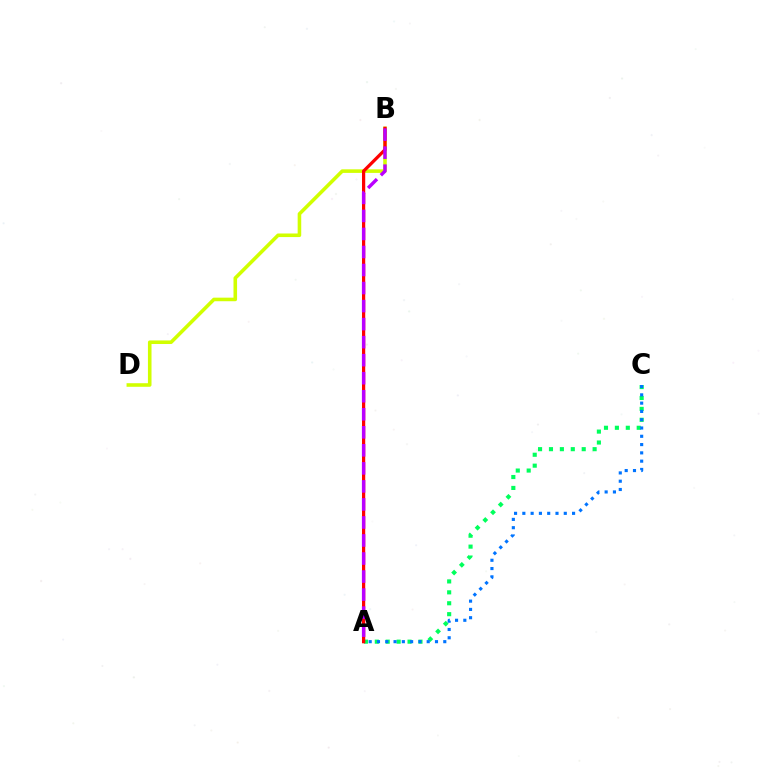{('B', 'D'): [{'color': '#d1ff00', 'line_style': 'solid', 'thickness': 2.57}], ('A', 'C'): [{'color': '#00ff5c', 'line_style': 'dotted', 'thickness': 2.97}, {'color': '#0074ff', 'line_style': 'dotted', 'thickness': 2.25}], ('A', 'B'): [{'color': '#ff0000', 'line_style': 'solid', 'thickness': 2.33}, {'color': '#b900ff', 'line_style': 'dashed', 'thickness': 2.45}]}